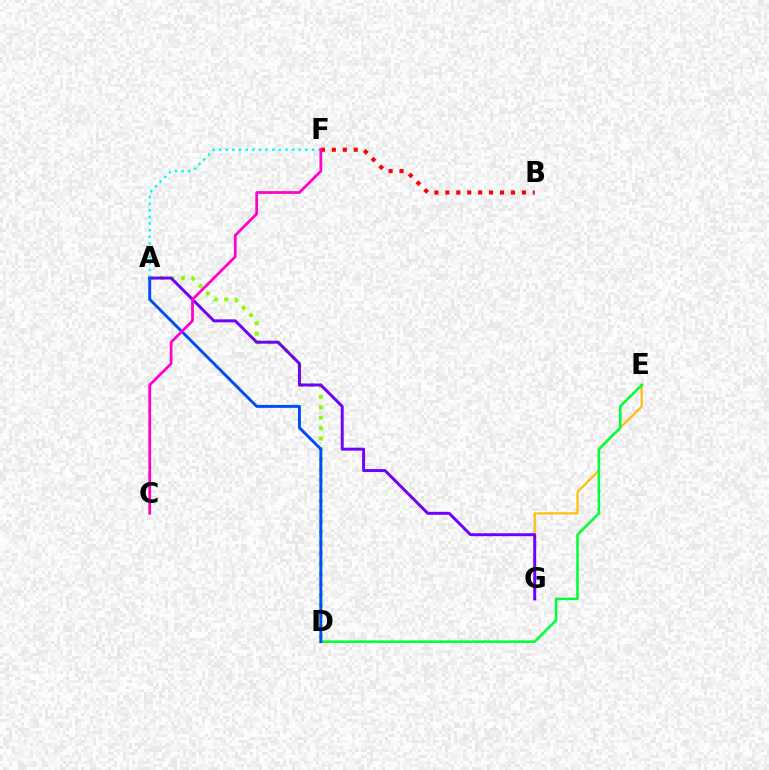{('E', 'G'): [{'color': '#ffbd00', 'line_style': 'solid', 'thickness': 1.51}], ('D', 'E'): [{'color': '#00ff39', 'line_style': 'solid', 'thickness': 1.84}], ('A', 'D'): [{'color': '#84ff00', 'line_style': 'dotted', 'thickness': 2.83}, {'color': '#004bff', 'line_style': 'solid', 'thickness': 2.1}], ('A', 'G'): [{'color': '#7200ff', 'line_style': 'solid', 'thickness': 2.13}], ('B', 'F'): [{'color': '#ff0000', 'line_style': 'dotted', 'thickness': 2.97}], ('A', 'F'): [{'color': '#00fff6', 'line_style': 'dotted', 'thickness': 1.8}], ('C', 'F'): [{'color': '#ff00cf', 'line_style': 'solid', 'thickness': 1.97}]}